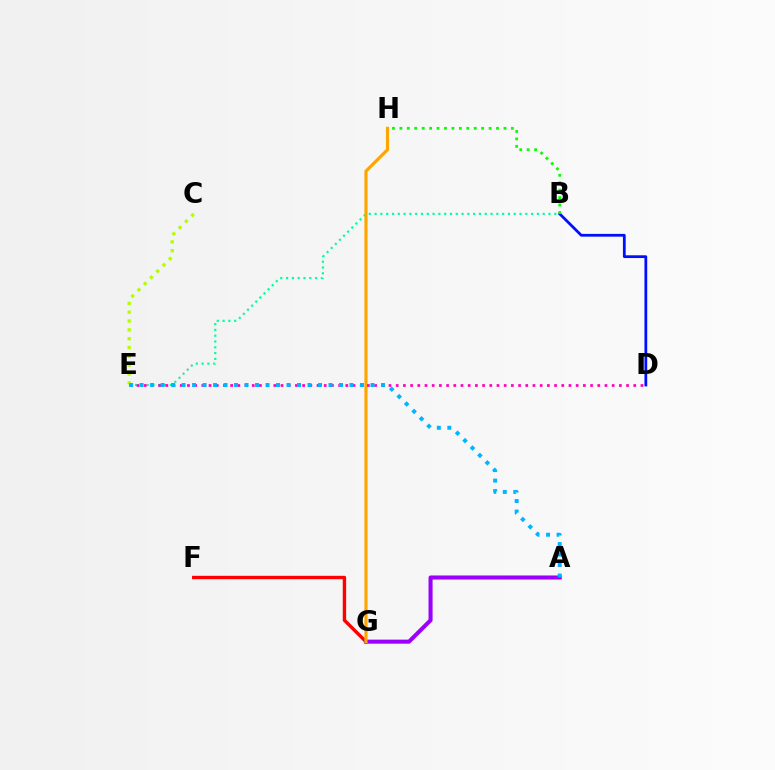{('B', 'E'): [{'color': '#00ff9d', 'line_style': 'dotted', 'thickness': 1.57}], ('F', 'G'): [{'color': '#ff0000', 'line_style': 'solid', 'thickness': 2.44}], ('A', 'G'): [{'color': '#9b00ff', 'line_style': 'solid', 'thickness': 2.92}], ('C', 'E'): [{'color': '#b3ff00', 'line_style': 'dotted', 'thickness': 2.4}], ('B', 'D'): [{'color': '#0010ff', 'line_style': 'solid', 'thickness': 2.0}], ('B', 'H'): [{'color': '#08ff00', 'line_style': 'dotted', 'thickness': 2.02}], ('G', 'H'): [{'color': '#ffa500', 'line_style': 'solid', 'thickness': 2.28}], ('D', 'E'): [{'color': '#ff00bd', 'line_style': 'dotted', 'thickness': 1.96}], ('A', 'E'): [{'color': '#00b5ff', 'line_style': 'dotted', 'thickness': 2.85}]}